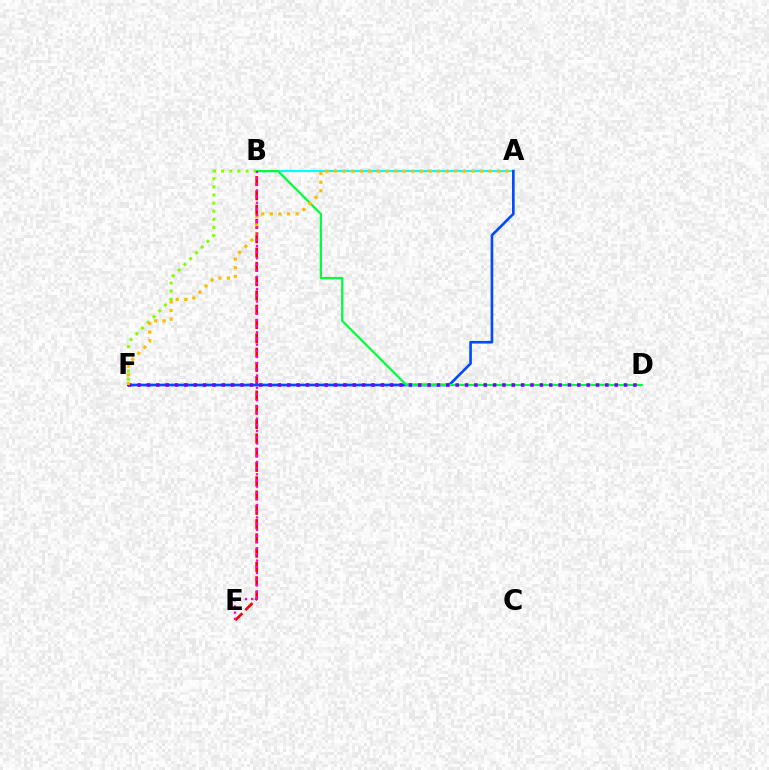{('A', 'B'): [{'color': '#00fff6', 'line_style': 'solid', 'thickness': 1.54}], ('B', 'E'): [{'color': '#ff0000', 'line_style': 'dashed', 'thickness': 1.94}, {'color': '#ff00cf', 'line_style': 'dotted', 'thickness': 1.68}], ('B', 'F'): [{'color': '#84ff00', 'line_style': 'dotted', 'thickness': 2.21}], ('A', 'F'): [{'color': '#004bff', 'line_style': 'solid', 'thickness': 1.91}, {'color': '#ffbd00', 'line_style': 'dotted', 'thickness': 2.33}], ('B', 'D'): [{'color': '#00ff39', 'line_style': 'solid', 'thickness': 1.62}], ('D', 'F'): [{'color': '#7200ff', 'line_style': 'dotted', 'thickness': 2.54}]}